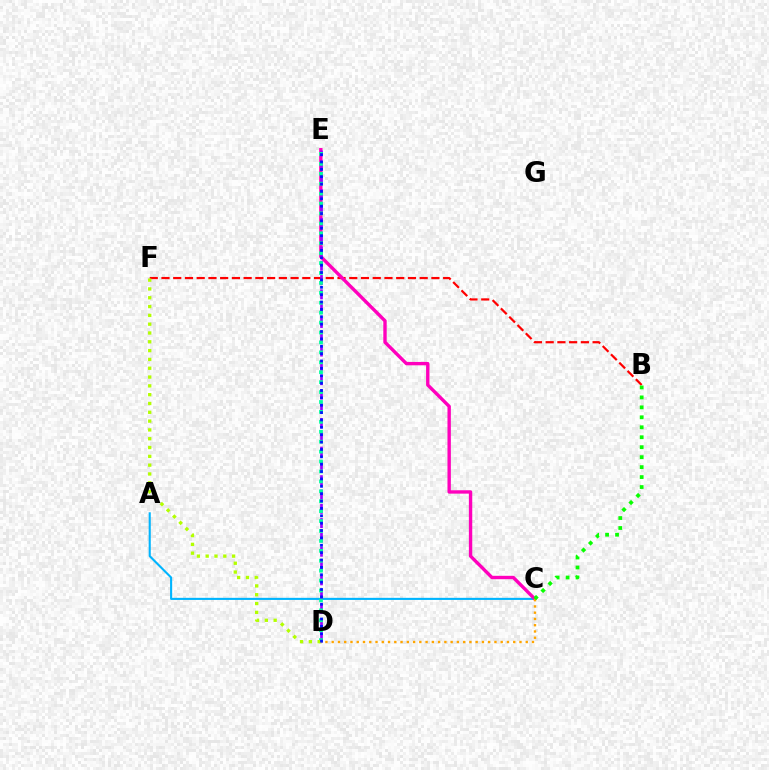{('B', 'F'): [{'color': '#ff0000', 'line_style': 'dashed', 'thickness': 1.59}], ('A', 'C'): [{'color': '#00b5ff', 'line_style': 'solid', 'thickness': 1.51}], ('C', 'E'): [{'color': '#ff00bd', 'line_style': 'solid', 'thickness': 2.43}], ('D', 'E'): [{'color': '#9b00ff', 'line_style': 'dashed', 'thickness': 1.94}, {'color': '#00ff9d', 'line_style': 'dotted', 'thickness': 2.7}, {'color': '#0010ff', 'line_style': 'dotted', 'thickness': 2.0}], ('C', 'D'): [{'color': '#ffa500', 'line_style': 'dotted', 'thickness': 1.7}], ('B', 'C'): [{'color': '#08ff00', 'line_style': 'dotted', 'thickness': 2.71}], ('D', 'F'): [{'color': '#b3ff00', 'line_style': 'dotted', 'thickness': 2.39}]}